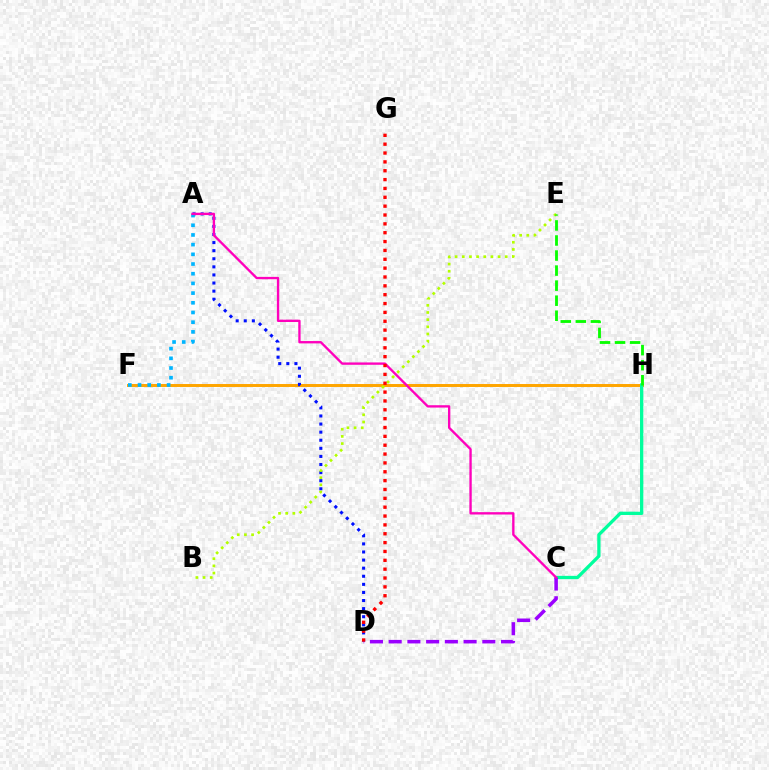{('F', 'H'): [{'color': '#ffa500', 'line_style': 'solid', 'thickness': 2.14}], ('A', 'D'): [{'color': '#0010ff', 'line_style': 'dotted', 'thickness': 2.2}], ('C', 'H'): [{'color': '#00ff9d', 'line_style': 'solid', 'thickness': 2.38}], ('B', 'E'): [{'color': '#b3ff00', 'line_style': 'dotted', 'thickness': 1.95}], ('E', 'H'): [{'color': '#08ff00', 'line_style': 'dashed', 'thickness': 2.04}], ('C', 'D'): [{'color': '#9b00ff', 'line_style': 'dashed', 'thickness': 2.54}], ('A', 'F'): [{'color': '#00b5ff', 'line_style': 'dotted', 'thickness': 2.63}], ('A', 'C'): [{'color': '#ff00bd', 'line_style': 'solid', 'thickness': 1.69}], ('D', 'G'): [{'color': '#ff0000', 'line_style': 'dotted', 'thickness': 2.41}]}